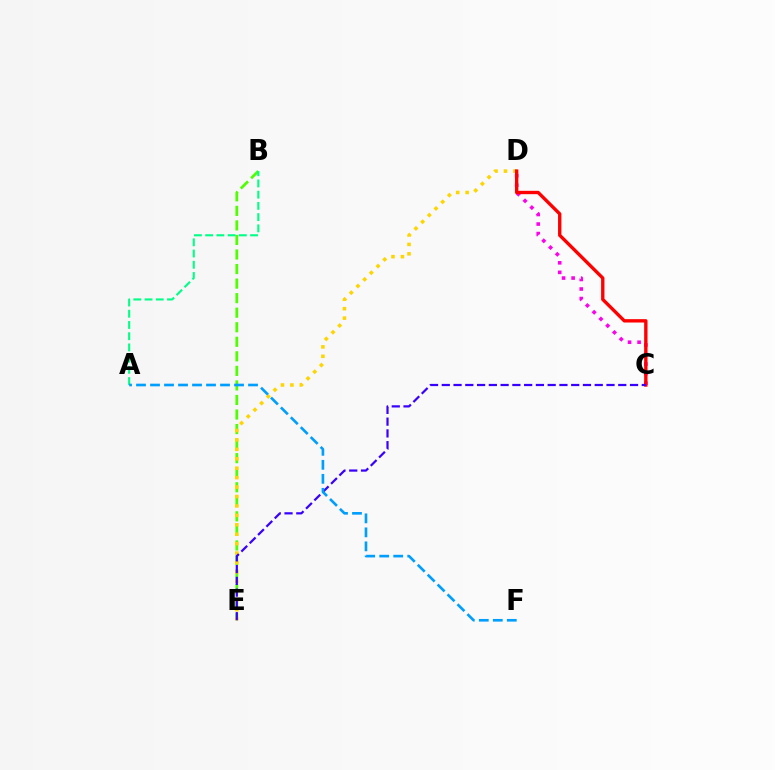{('B', 'E'): [{'color': '#4fff00', 'line_style': 'dashed', 'thickness': 1.98}], ('A', 'B'): [{'color': '#00ff86', 'line_style': 'dashed', 'thickness': 1.52}], ('D', 'E'): [{'color': '#ffd500', 'line_style': 'dotted', 'thickness': 2.56}], ('C', 'D'): [{'color': '#ff00ed', 'line_style': 'dotted', 'thickness': 2.59}, {'color': '#ff0000', 'line_style': 'solid', 'thickness': 2.42}], ('C', 'E'): [{'color': '#3700ff', 'line_style': 'dashed', 'thickness': 1.6}], ('A', 'F'): [{'color': '#009eff', 'line_style': 'dashed', 'thickness': 1.9}]}